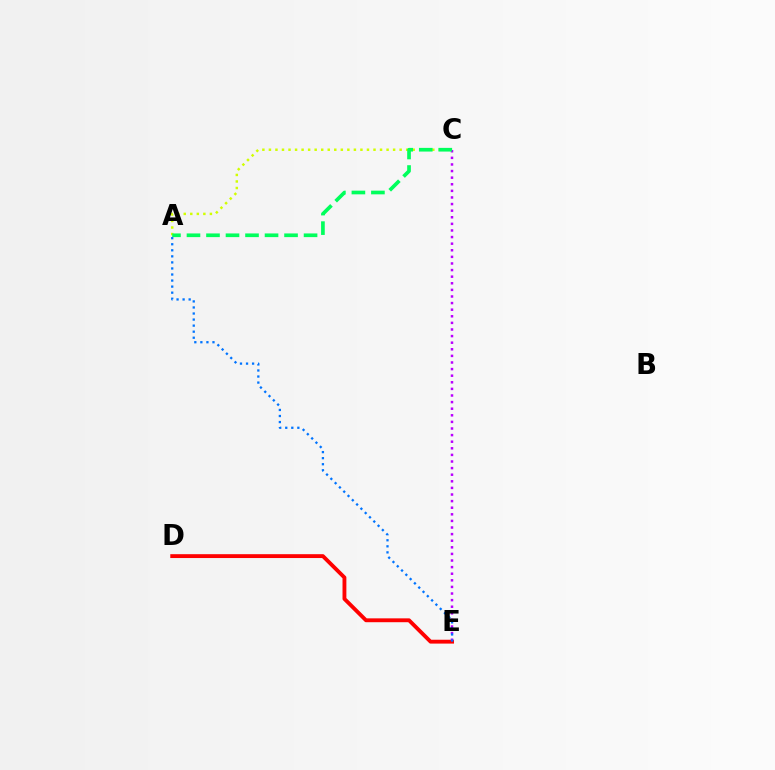{('A', 'C'): [{'color': '#d1ff00', 'line_style': 'dotted', 'thickness': 1.78}, {'color': '#00ff5c', 'line_style': 'dashed', 'thickness': 2.65}], ('D', 'E'): [{'color': '#ff0000', 'line_style': 'solid', 'thickness': 2.78}], ('C', 'E'): [{'color': '#b900ff', 'line_style': 'dotted', 'thickness': 1.79}], ('A', 'E'): [{'color': '#0074ff', 'line_style': 'dotted', 'thickness': 1.64}]}